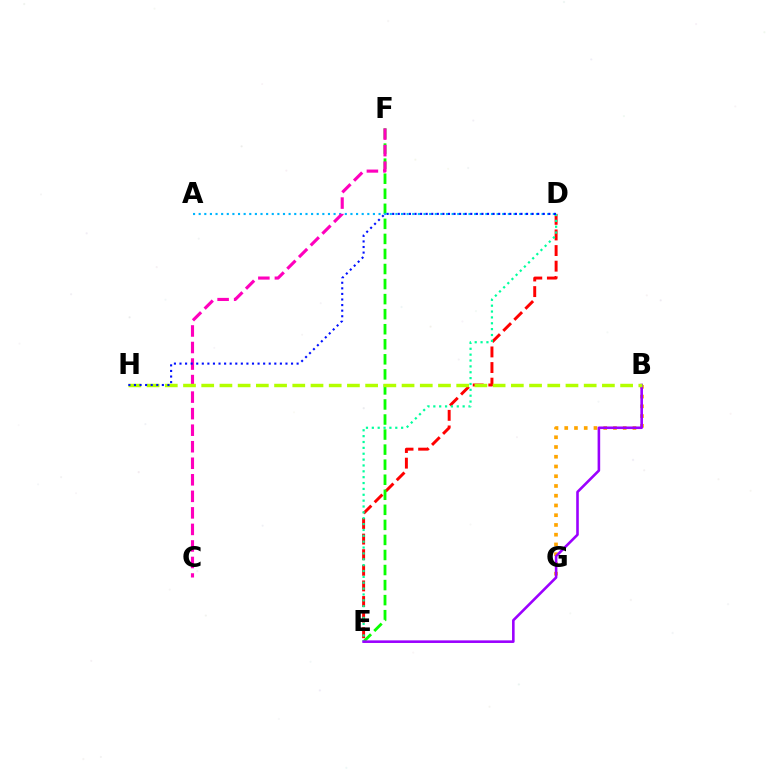{('D', 'E'): [{'color': '#ff0000', 'line_style': 'dashed', 'thickness': 2.12}, {'color': '#00ff9d', 'line_style': 'dotted', 'thickness': 1.59}], ('E', 'F'): [{'color': '#08ff00', 'line_style': 'dashed', 'thickness': 2.04}], ('B', 'G'): [{'color': '#ffa500', 'line_style': 'dotted', 'thickness': 2.65}], ('A', 'D'): [{'color': '#00b5ff', 'line_style': 'dotted', 'thickness': 1.53}], ('C', 'F'): [{'color': '#ff00bd', 'line_style': 'dashed', 'thickness': 2.25}], ('B', 'E'): [{'color': '#9b00ff', 'line_style': 'solid', 'thickness': 1.87}], ('B', 'H'): [{'color': '#b3ff00', 'line_style': 'dashed', 'thickness': 2.47}], ('D', 'H'): [{'color': '#0010ff', 'line_style': 'dotted', 'thickness': 1.52}]}